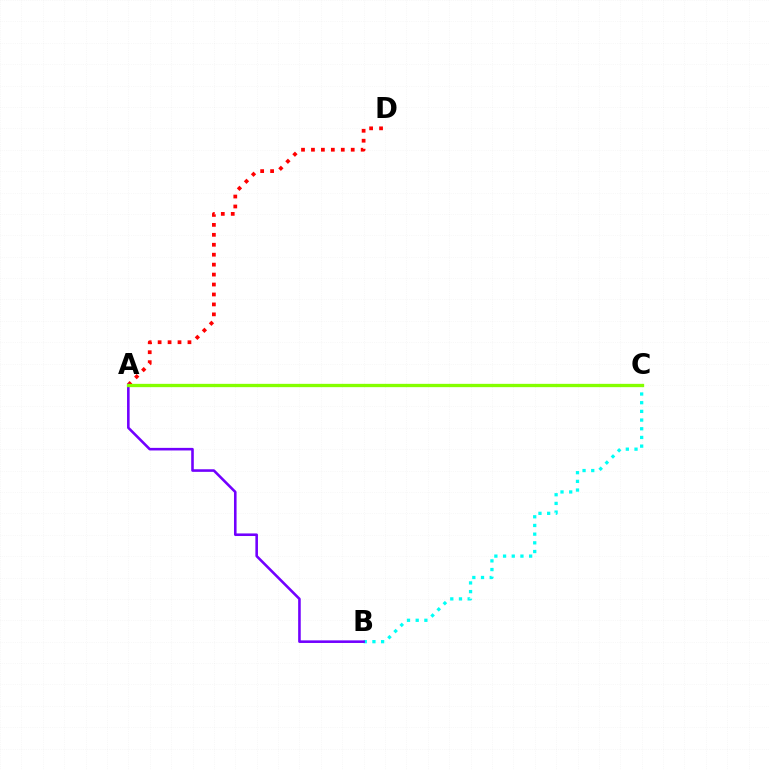{('B', 'C'): [{'color': '#00fff6', 'line_style': 'dotted', 'thickness': 2.36}], ('A', 'D'): [{'color': '#ff0000', 'line_style': 'dotted', 'thickness': 2.7}], ('A', 'B'): [{'color': '#7200ff', 'line_style': 'solid', 'thickness': 1.86}], ('A', 'C'): [{'color': '#84ff00', 'line_style': 'solid', 'thickness': 2.39}]}